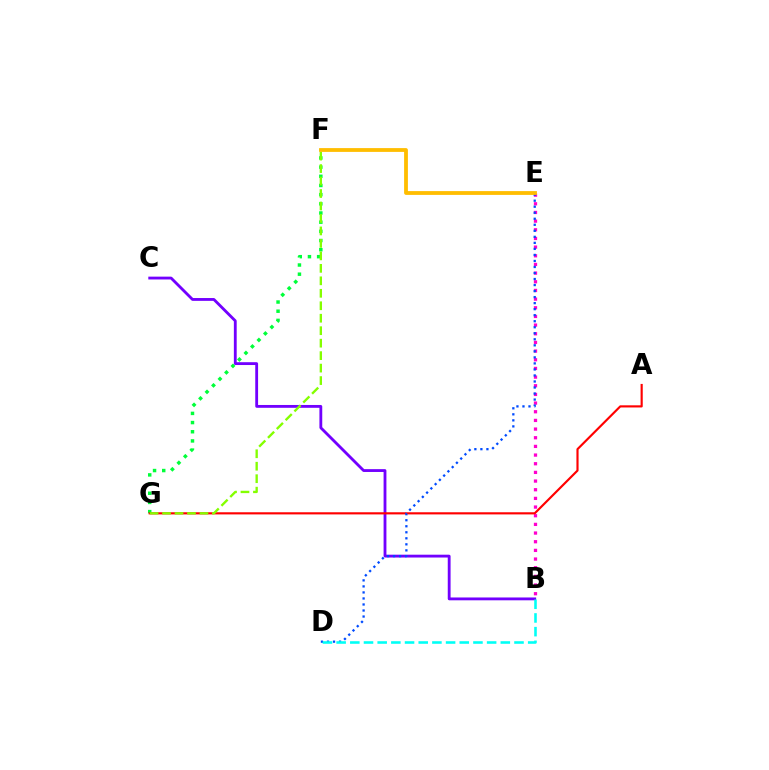{('F', 'G'): [{'color': '#00ff39', 'line_style': 'dotted', 'thickness': 2.49}, {'color': '#84ff00', 'line_style': 'dashed', 'thickness': 1.69}], ('B', 'C'): [{'color': '#7200ff', 'line_style': 'solid', 'thickness': 2.04}], ('B', 'E'): [{'color': '#ff00cf', 'line_style': 'dotted', 'thickness': 2.35}], ('A', 'G'): [{'color': '#ff0000', 'line_style': 'solid', 'thickness': 1.55}], ('D', 'E'): [{'color': '#004bff', 'line_style': 'dotted', 'thickness': 1.64}], ('B', 'D'): [{'color': '#00fff6', 'line_style': 'dashed', 'thickness': 1.86}], ('E', 'F'): [{'color': '#ffbd00', 'line_style': 'solid', 'thickness': 2.73}]}